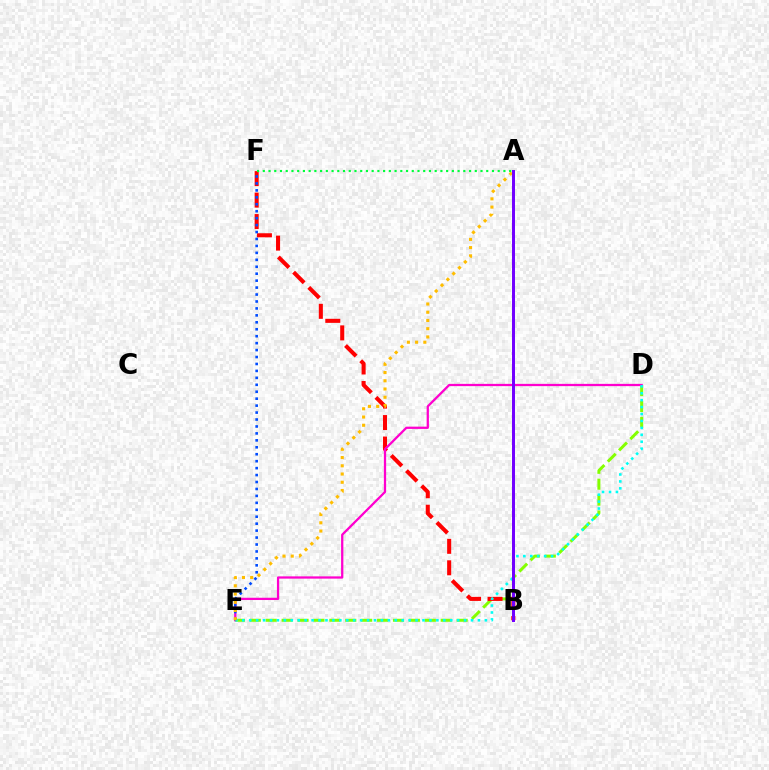{('D', 'E'): [{'color': '#84ff00', 'line_style': 'dashed', 'thickness': 2.16}, {'color': '#ff00cf', 'line_style': 'solid', 'thickness': 1.63}, {'color': '#00fff6', 'line_style': 'dotted', 'thickness': 1.88}], ('B', 'F'): [{'color': '#ff0000', 'line_style': 'dashed', 'thickness': 2.92}], ('E', 'F'): [{'color': '#004bff', 'line_style': 'dotted', 'thickness': 1.89}], ('A', 'E'): [{'color': '#ffbd00', 'line_style': 'dotted', 'thickness': 2.24}], ('A', 'B'): [{'color': '#7200ff', 'line_style': 'solid', 'thickness': 2.15}], ('A', 'F'): [{'color': '#00ff39', 'line_style': 'dotted', 'thickness': 1.56}]}